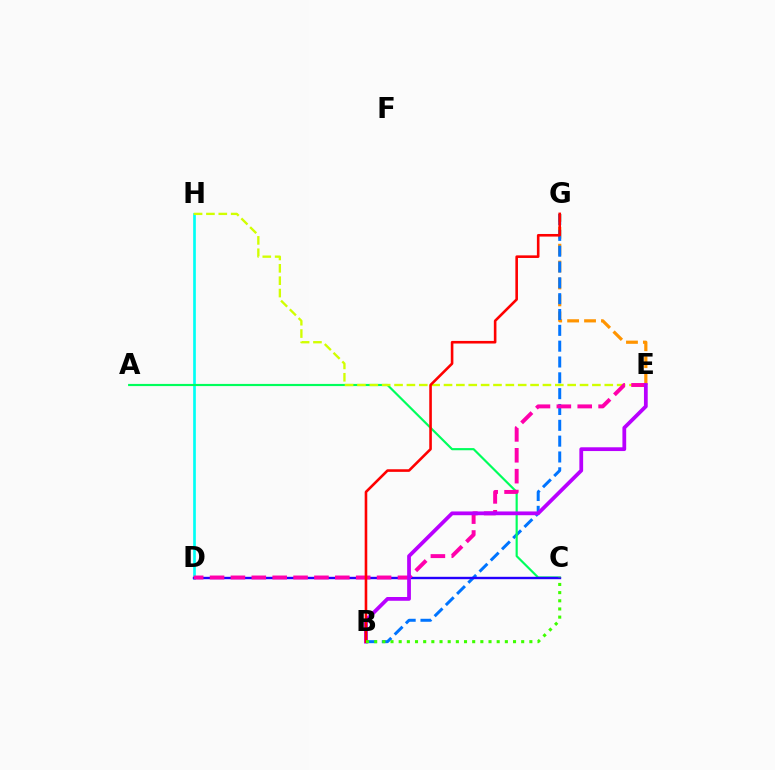{('E', 'G'): [{'color': '#ff9400', 'line_style': 'dashed', 'thickness': 2.3}], ('D', 'H'): [{'color': '#00fff6', 'line_style': 'solid', 'thickness': 1.93}], ('B', 'G'): [{'color': '#0074ff', 'line_style': 'dashed', 'thickness': 2.15}, {'color': '#ff0000', 'line_style': 'solid', 'thickness': 1.87}], ('A', 'C'): [{'color': '#00ff5c', 'line_style': 'solid', 'thickness': 1.56}], ('E', 'H'): [{'color': '#d1ff00', 'line_style': 'dashed', 'thickness': 1.68}], ('C', 'D'): [{'color': '#2500ff', 'line_style': 'solid', 'thickness': 1.72}], ('D', 'E'): [{'color': '#ff00ac', 'line_style': 'dashed', 'thickness': 2.84}], ('B', 'E'): [{'color': '#b900ff', 'line_style': 'solid', 'thickness': 2.71}], ('B', 'C'): [{'color': '#3dff00', 'line_style': 'dotted', 'thickness': 2.22}]}